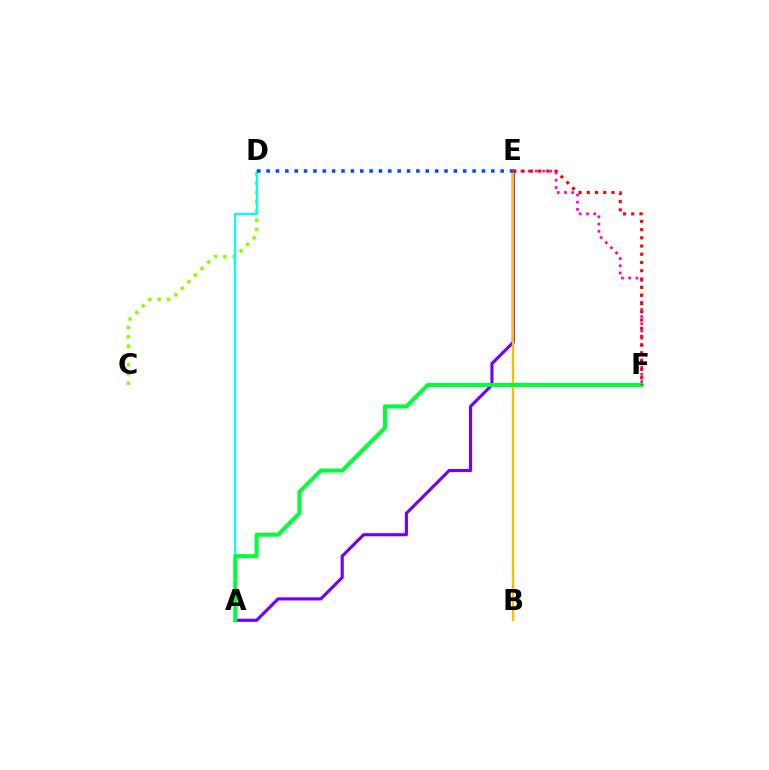{('C', 'D'): [{'color': '#84ff00', 'line_style': 'dotted', 'thickness': 2.52}], ('A', 'D'): [{'color': '#00fff6', 'line_style': 'solid', 'thickness': 1.61}], ('E', 'F'): [{'color': '#ff00cf', 'line_style': 'dotted', 'thickness': 1.96}, {'color': '#ff0000', 'line_style': 'dotted', 'thickness': 2.23}], ('A', 'E'): [{'color': '#7200ff', 'line_style': 'solid', 'thickness': 2.25}], ('B', 'E'): [{'color': '#ffbd00', 'line_style': 'solid', 'thickness': 1.69}], ('A', 'F'): [{'color': '#00ff39', 'line_style': 'solid', 'thickness': 2.9}], ('D', 'E'): [{'color': '#004bff', 'line_style': 'dotted', 'thickness': 2.54}]}